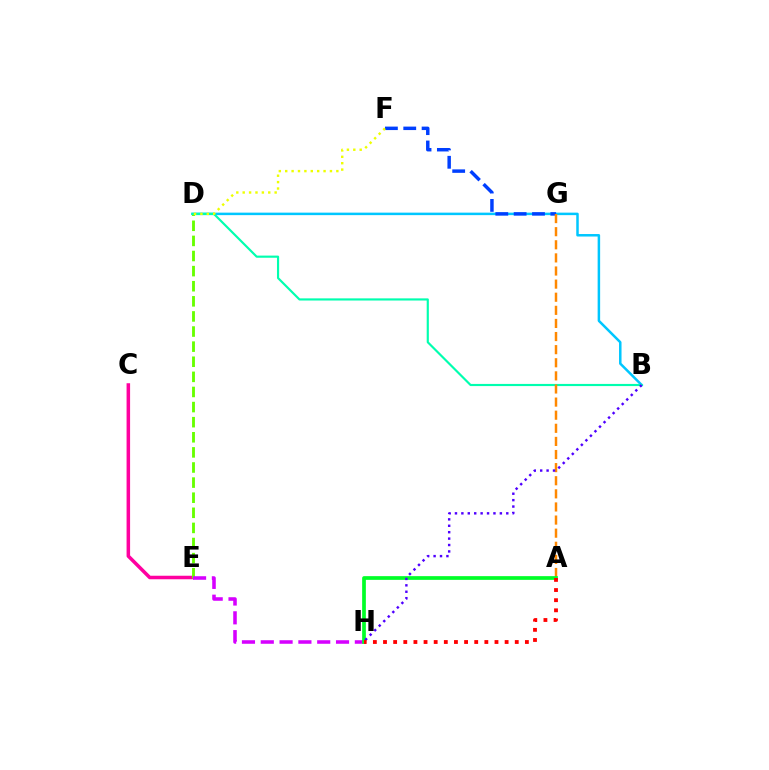{('C', 'E'): [{'color': '#ff00a0', 'line_style': 'solid', 'thickness': 2.54}], ('B', 'D'): [{'color': '#00c7ff', 'line_style': 'solid', 'thickness': 1.8}, {'color': '#00ffaf', 'line_style': 'solid', 'thickness': 1.55}], ('F', 'G'): [{'color': '#003fff', 'line_style': 'dashed', 'thickness': 2.49}], ('D', 'E'): [{'color': '#66ff00', 'line_style': 'dashed', 'thickness': 2.05}], ('E', 'H'): [{'color': '#d600ff', 'line_style': 'dashed', 'thickness': 2.56}], ('A', 'G'): [{'color': '#ff8800', 'line_style': 'dashed', 'thickness': 1.78}], ('A', 'H'): [{'color': '#00ff27', 'line_style': 'solid', 'thickness': 2.67}, {'color': '#ff0000', 'line_style': 'dotted', 'thickness': 2.75}], ('D', 'F'): [{'color': '#eeff00', 'line_style': 'dotted', 'thickness': 1.74}], ('B', 'H'): [{'color': '#4f00ff', 'line_style': 'dotted', 'thickness': 1.74}]}